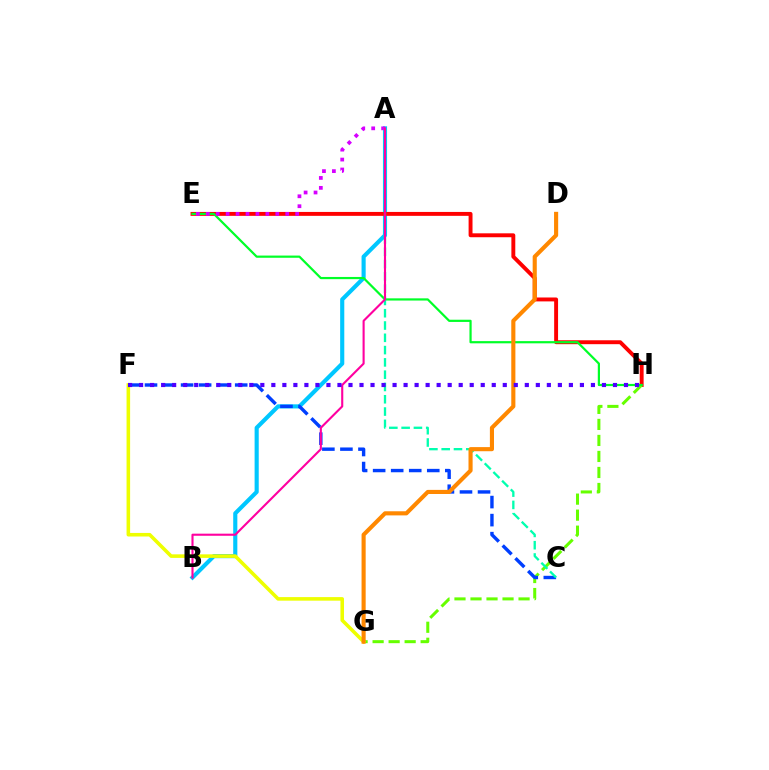{('A', 'B'): [{'color': '#00c7ff', 'line_style': 'solid', 'thickness': 2.97}, {'color': '#ff00a0', 'line_style': 'solid', 'thickness': 1.52}], ('E', 'H'): [{'color': '#ff0000', 'line_style': 'solid', 'thickness': 2.82}, {'color': '#00ff27', 'line_style': 'solid', 'thickness': 1.59}], ('G', 'H'): [{'color': '#66ff00', 'line_style': 'dashed', 'thickness': 2.18}], ('C', 'F'): [{'color': '#003fff', 'line_style': 'dashed', 'thickness': 2.45}], ('F', 'G'): [{'color': '#eeff00', 'line_style': 'solid', 'thickness': 2.57}], ('A', 'E'): [{'color': '#d600ff', 'line_style': 'dotted', 'thickness': 2.7}], ('A', 'C'): [{'color': '#00ffaf', 'line_style': 'dashed', 'thickness': 1.67}], ('D', 'G'): [{'color': '#ff8800', 'line_style': 'solid', 'thickness': 2.96}], ('F', 'H'): [{'color': '#4f00ff', 'line_style': 'dotted', 'thickness': 2.99}]}